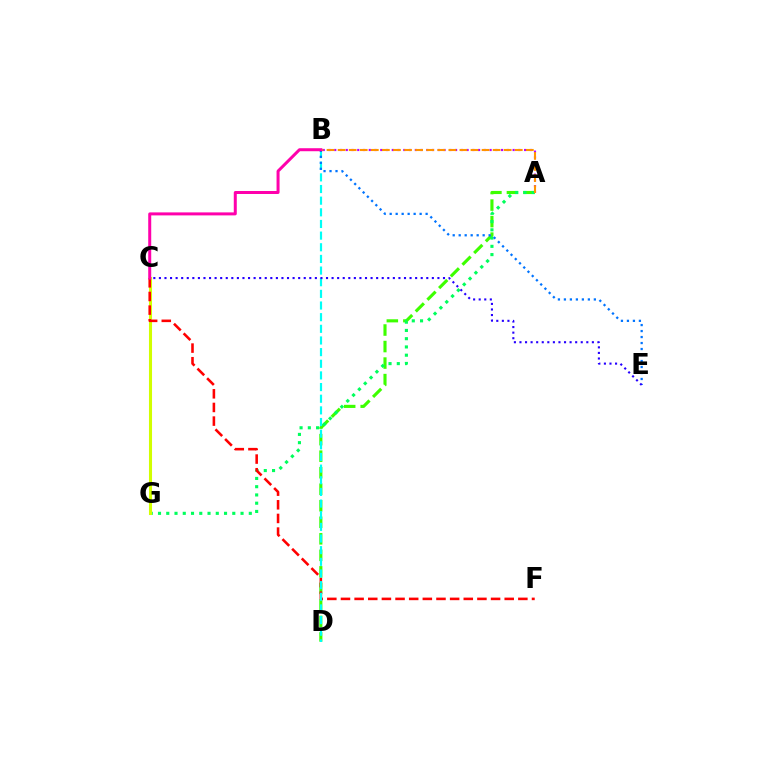{('A', 'D'): [{'color': '#3dff00', 'line_style': 'dashed', 'thickness': 2.25}], ('A', 'B'): [{'color': '#b900ff', 'line_style': 'dotted', 'thickness': 1.56}, {'color': '#ff9400', 'line_style': 'dashed', 'thickness': 1.5}], ('A', 'G'): [{'color': '#00ff5c', 'line_style': 'dotted', 'thickness': 2.24}], ('C', 'G'): [{'color': '#d1ff00', 'line_style': 'solid', 'thickness': 2.21}], ('C', 'F'): [{'color': '#ff0000', 'line_style': 'dashed', 'thickness': 1.85}], ('B', 'D'): [{'color': '#00fff6', 'line_style': 'dashed', 'thickness': 1.58}], ('B', 'E'): [{'color': '#0074ff', 'line_style': 'dotted', 'thickness': 1.63}], ('C', 'E'): [{'color': '#2500ff', 'line_style': 'dotted', 'thickness': 1.51}], ('B', 'C'): [{'color': '#ff00ac', 'line_style': 'solid', 'thickness': 2.16}]}